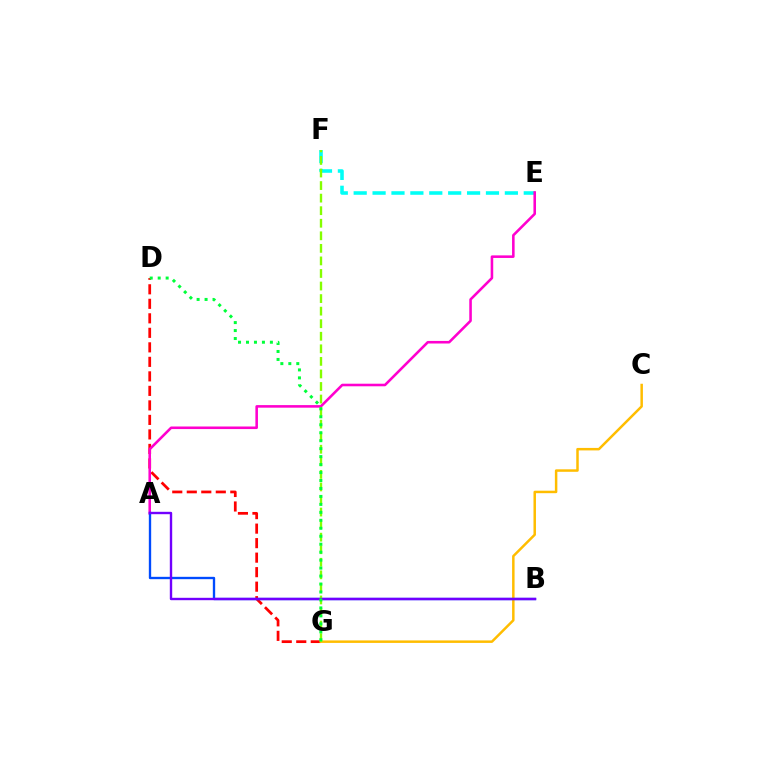{('D', 'G'): [{'color': '#ff0000', 'line_style': 'dashed', 'thickness': 1.97}, {'color': '#00ff39', 'line_style': 'dotted', 'thickness': 2.16}], ('E', 'F'): [{'color': '#00fff6', 'line_style': 'dashed', 'thickness': 2.57}], ('A', 'E'): [{'color': '#ff00cf', 'line_style': 'solid', 'thickness': 1.85}], ('C', 'G'): [{'color': '#ffbd00', 'line_style': 'solid', 'thickness': 1.79}], ('A', 'B'): [{'color': '#004bff', 'line_style': 'solid', 'thickness': 1.69}, {'color': '#7200ff', 'line_style': 'solid', 'thickness': 1.72}], ('F', 'G'): [{'color': '#84ff00', 'line_style': 'dashed', 'thickness': 1.71}]}